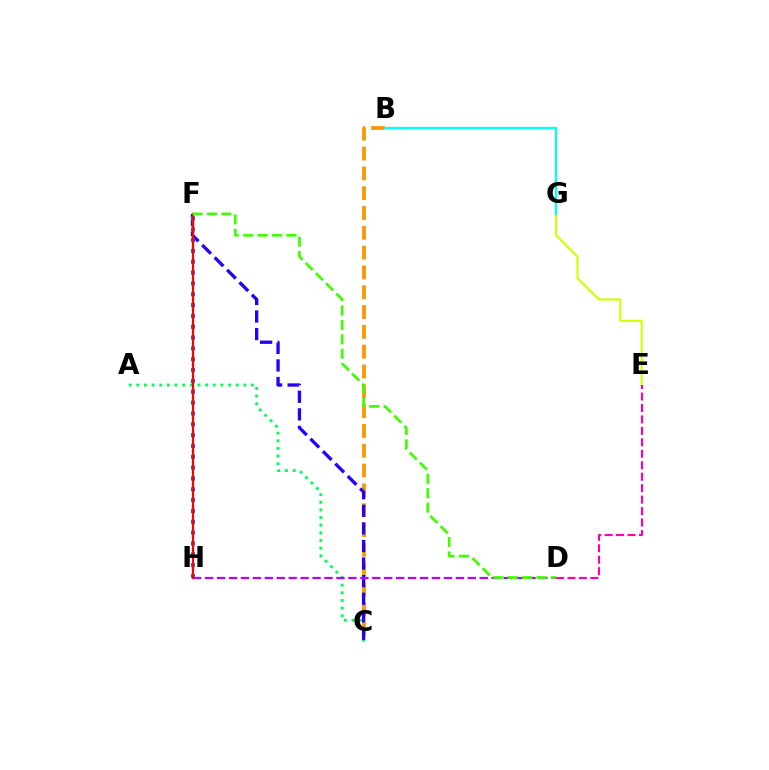{('A', 'C'): [{'color': '#00ff5c', 'line_style': 'dotted', 'thickness': 2.08}], ('E', 'G'): [{'color': '#d1ff00', 'line_style': 'solid', 'thickness': 1.55}], ('B', 'C'): [{'color': '#ff9400', 'line_style': 'dashed', 'thickness': 2.69}], ('D', 'E'): [{'color': '#ff00ac', 'line_style': 'dashed', 'thickness': 1.56}], ('C', 'F'): [{'color': '#2500ff', 'line_style': 'dashed', 'thickness': 2.39}], ('F', 'H'): [{'color': '#0074ff', 'line_style': 'dotted', 'thickness': 2.94}, {'color': '#ff0000', 'line_style': 'solid', 'thickness': 1.62}], ('D', 'H'): [{'color': '#b900ff', 'line_style': 'dashed', 'thickness': 1.62}], ('B', 'G'): [{'color': '#00fff6', 'line_style': 'solid', 'thickness': 1.64}], ('D', 'F'): [{'color': '#3dff00', 'line_style': 'dashed', 'thickness': 1.96}]}